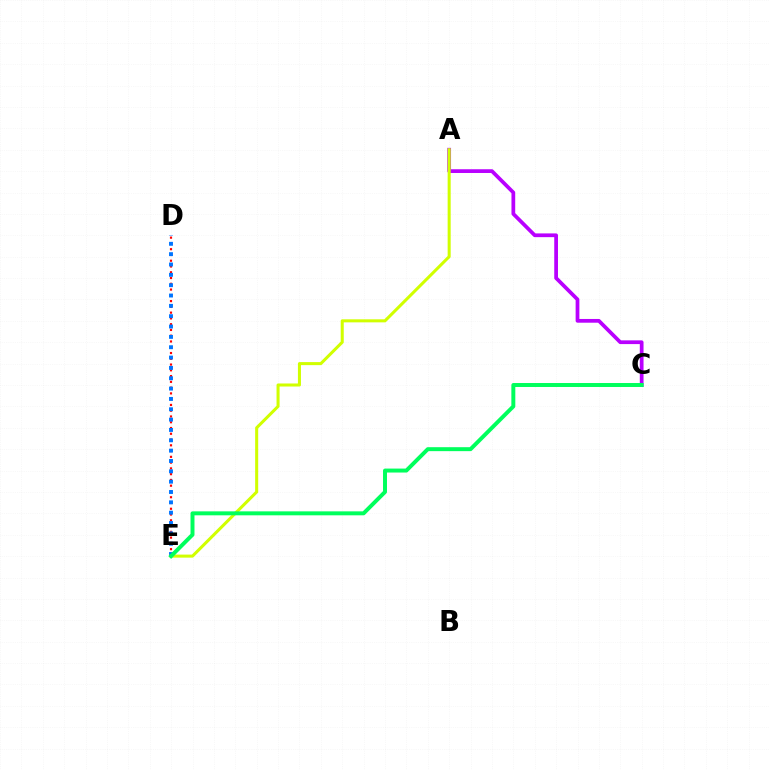{('A', 'C'): [{'color': '#b900ff', 'line_style': 'solid', 'thickness': 2.69}], ('D', 'E'): [{'color': '#ff0000', 'line_style': 'dotted', 'thickness': 1.57}, {'color': '#0074ff', 'line_style': 'dotted', 'thickness': 2.81}], ('A', 'E'): [{'color': '#d1ff00', 'line_style': 'solid', 'thickness': 2.19}], ('C', 'E'): [{'color': '#00ff5c', 'line_style': 'solid', 'thickness': 2.85}]}